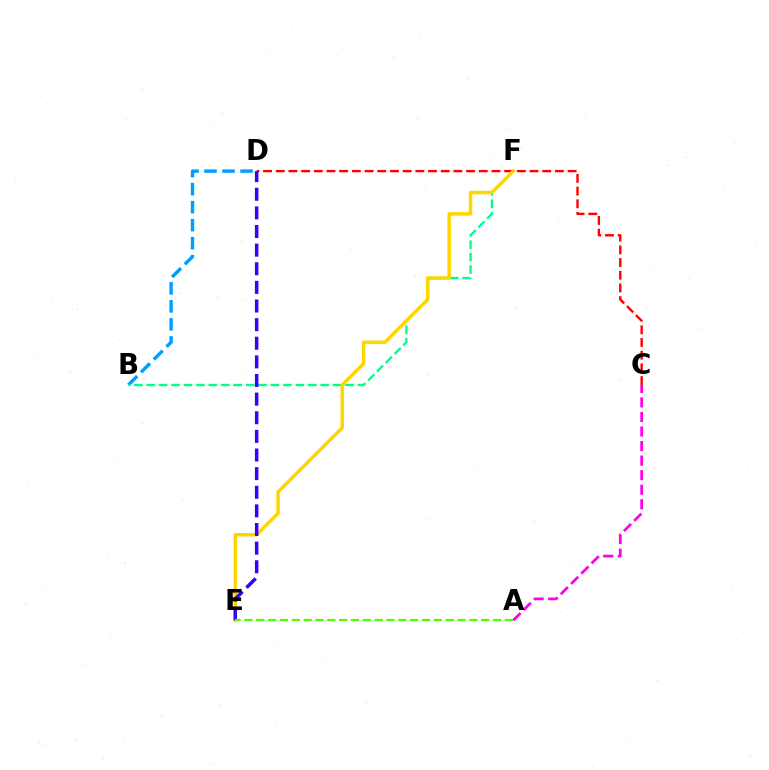{('C', 'D'): [{'color': '#ff0000', 'line_style': 'dashed', 'thickness': 1.72}], ('B', 'D'): [{'color': '#009eff', 'line_style': 'dashed', 'thickness': 2.45}], ('B', 'F'): [{'color': '#00ff86', 'line_style': 'dashed', 'thickness': 1.69}], ('A', 'C'): [{'color': '#ff00ed', 'line_style': 'dashed', 'thickness': 1.98}], ('E', 'F'): [{'color': '#ffd500', 'line_style': 'solid', 'thickness': 2.51}], ('D', 'E'): [{'color': '#3700ff', 'line_style': 'dashed', 'thickness': 2.53}], ('A', 'E'): [{'color': '#4fff00', 'line_style': 'dashed', 'thickness': 1.61}]}